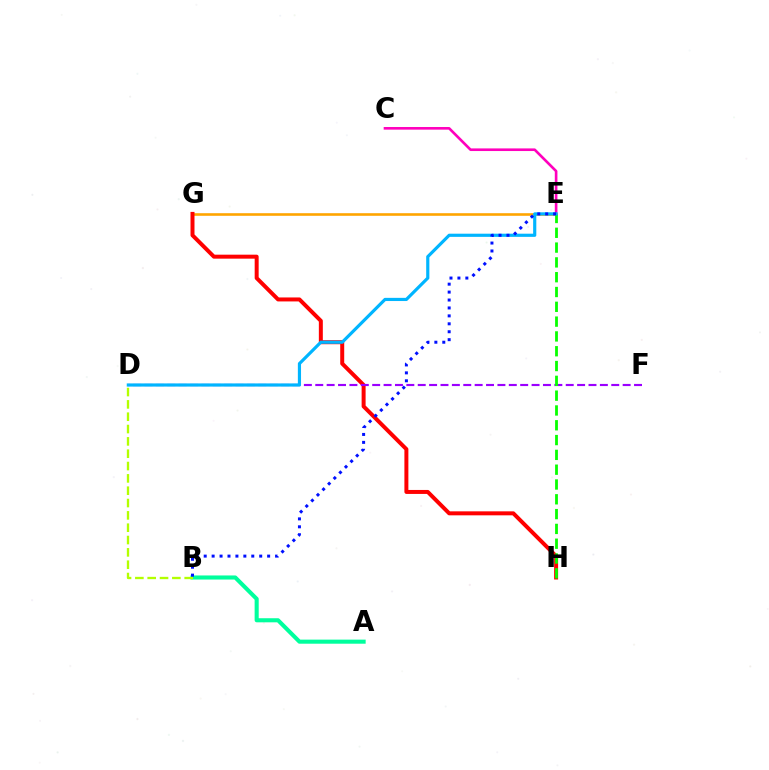{('A', 'B'): [{'color': '#00ff9d', 'line_style': 'solid', 'thickness': 2.94}], ('E', 'G'): [{'color': '#ffa500', 'line_style': 'solid', 'thickness': 1.88}], ('G', 'H'): [{'color': '#ff0000', 'line_style': 'solid', 'thickness': 2.87}], ('D', 'F'): [{'color': '#9b00ff', 'line_style': 'dashed', 'thickness': 1.55}], ('C', 'E'): [{'color': '#ff00bd', 'line_style': 'solid', 'thickness': 1.9}], ('B', 'D'): [{'color': '#b3ff00', 'line_style': 'dashed', 'thickness': 1.68}], ('E', 'H'): [{'color': '#08ff00', 'line_style': 'dashed', 'thickness': 2.01}], ('D', 'E'): [{'color': '#00b5ff', 'line_style': 'solid', 'thickness': 2.28}], ('B', 'E'): [{'color': '#0010ff', 'line_style': 'dotted', 'thickness': 2.15}]}